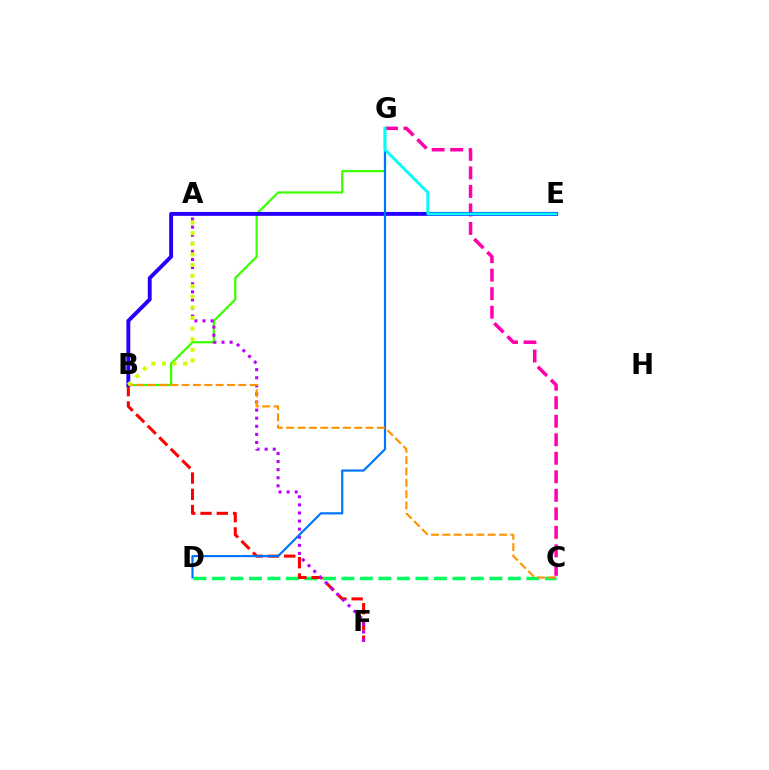{('C', 'G'): [{'color': '#ff00ac', 'line_style': 'dashed', 'thickness': 2.52}], ('C', 'D'): [{'color': '#00ff5c', 'line_style': 'dashed', 'thickness': 2.51}], ('B', 'G'): [{'color': '#3dff00', 'line_style': 'solid', 'thickness': 1.62}], ('B', 'F'): [{'color': '#ff0000', 'line_style': 'dashed', 'thickness': 2.21}], ('B', 'E'): [{'color': '#2500ff', 'line_style': 'solid', 'thickness': 2.81}], ('A', 'F'): [{'color': '#b900ff', 'line_style': 'dotted', 'thickness': 2.2}], ('D', 'G'): [{'color': '#0074ff', 'line_style': 'solid', 'thickness': 1.57}], ('E', 'G'): [{'color': '#00fff6', 'line_style': 'solid', 'thickness': 2.06}], ('B', 'C'): [{'color': '#ff9400', 'line_style': 'dashed', 'thickness': 1.54}], ('A', 'B'): [{'color': '#d1ff00', 'line_style': 'dotted', 'thickness': 2.88}]}